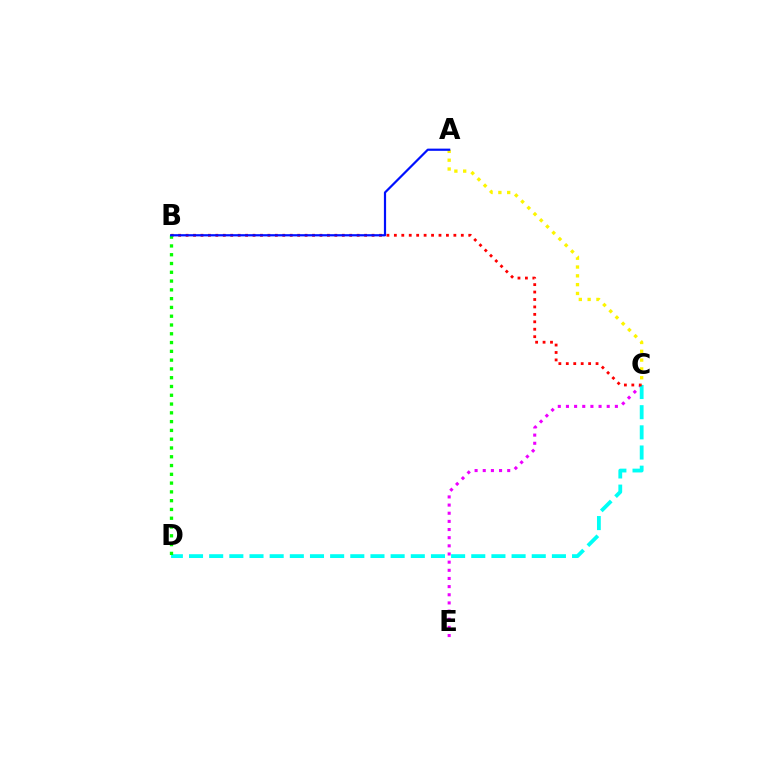{('C', 'E'): [{'color': '#ee00ff', 'line_style': 'dotted', 'thickness': 2.22}], ('C', 'D'): [{'color': '#00fff6', 'line_style': 'dashed', 'thickness': 2.74}], ('B', 'C'): [{'color': '#ff0000', 'line_style': 'dotted', 'thickness': 2.02}], ('A', 'C'): [{'color': '#fcf500', 'line_style': 'dotted', 'thickness': 2.39}], ('B', 'D'): [{'color': '#08ff00', 'line_style': 'dotted', 'thickness': 2.39}], ('A', 'B'): [{'color': '#0010ff', 'line_style': 'solid', 'thickness': 1.58}]}